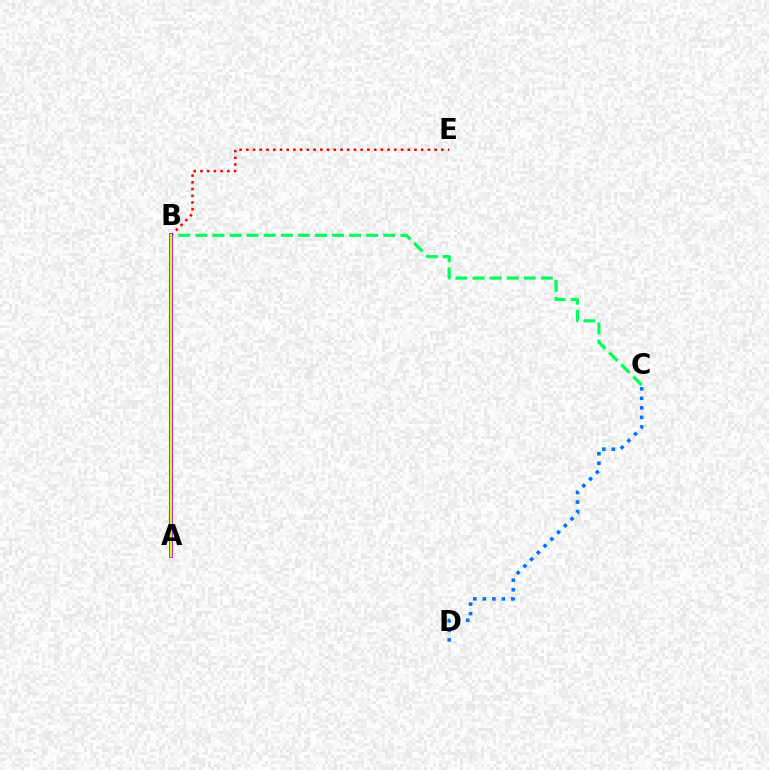{('B', 'C'): [{'color': '#00ff5c', 'line_style': 'dashed', 'thickness': 2.32}], ('B', 'E'): [{'color': '#ff0000', 'line_style': 'dotted', 'thickness': 1.83}], ('C', 'D'): [{'color': '#0074ff', 'line_style': 'dotted', 'thickness': 2.59}], ('A', 'B'): [{'color': '#b900ff', 'line_style': 'solid', 'thickness': 2.73}, {'color': '#d1ff00', 'line_style': 'solid', 'thickness': 1.56}]}